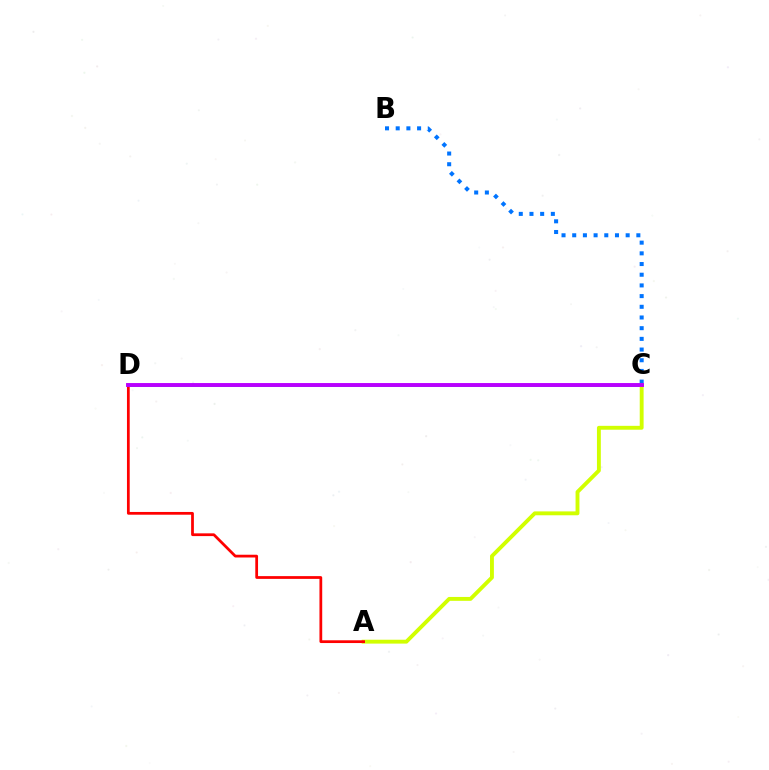{('C', 'D'): [{'color': '#00ff5c', 'line_style': 'solid', 'thickness': 2.12}, {'color': '#b900ff', 'line_style': 'solid', 'thickness': 2.81}], ('B', 'C'): [{'color': '#0074ff', 'line_style': 'dotted', 'thickness': 2.9}], ('A', 'C'): [{'color': '#d1ff00', 'line_style': 'solid', 'thickness': 2.79}], ('A', 'D'): [{'color': '#ff0000', 'line_style': 'solid', 'thickness': 1.98}]}